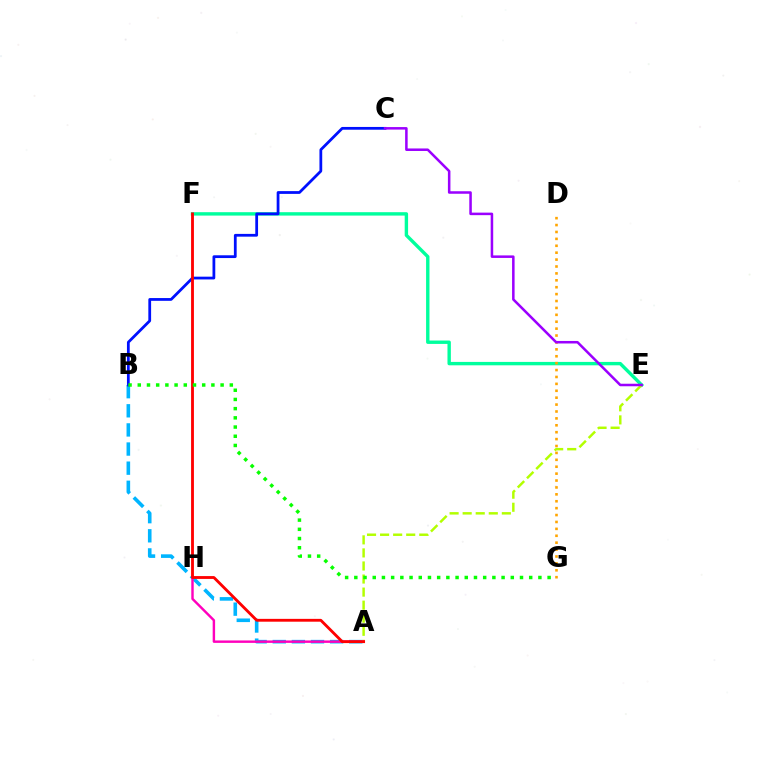{('E', 'F'): [{'color': '#00ff9d', 'line_style': 'solid', 'thickness': 2.44}], ('D', 'G'): [{'color': '#ffa500', 'line_style': 'dotted', 'thickness': 1.88}], ('A', 'B'): [{'color': '#00b5ff', 'line_style': 'dashed', 'thickness': 2.6}], ('A', 'E'): [{'color': '#b3ff00', 'line_style': 'dashed', 'thickness': 1.77}], ('A', 'H'): [{'color': '#ff00bd', 'line_style': 'solid', 'thickness': 1.75}], ('B', 'C'): [{'color': '#0010ff', 'line_style': 'solid', 'thickness': 1.99}], ('A', 'F'): [{'color': '#ff0000', 'line_style': 'solid', 'thickness': 2.04}], ('B', 'G'): [{'color': '#08ff00', 'line_style': 'dotted', 'thickness': 2.5}], ('C', 'E'): [{'color': '#9b00ff', 'line_style': 'solid', 'thickness': 1.82}]}